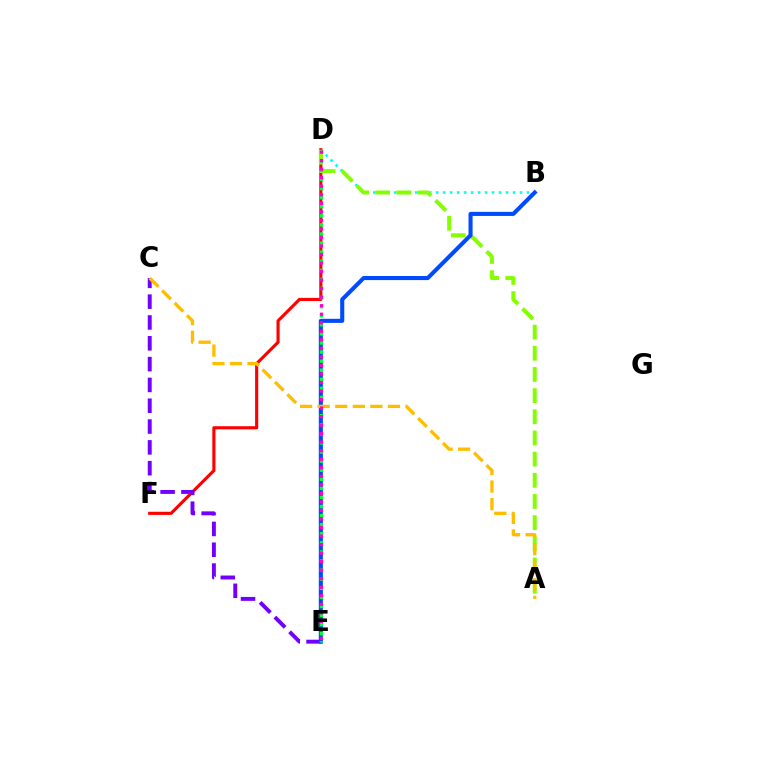{('B', 'D'): [{'color': '#00fff6', 'line_style': 'dotted', 'thickness': 1.9}], ('D', 'F'): [{'color': '#ff0000', 'line_style': 'solid', 'thickness': 2.26}], ('A', 'D'): [{'color': '#84ff00', 'line_style': 'dashed', 'thickness': 2.88}], ('C', 'E'): [{'color': '#7200ff', 'line_style': 'dashed', 'thickness': 2.83}], ('B', 'E'): [{'color': '#004bff', 'line_style': 'solid', 'thickness': 2.94}], ('D', 'E'): [{'color': '#00ff39', 'line_style': 'dotted', 'thickness': 2.47}, {'color': '#ff00cf', 'line_style': 'dotted', 'thickness': 2.32}], ('A', 'C'): [{'color': '#ffbd00', 'line_style': 'dashed', 'thickness': 2.39}]}